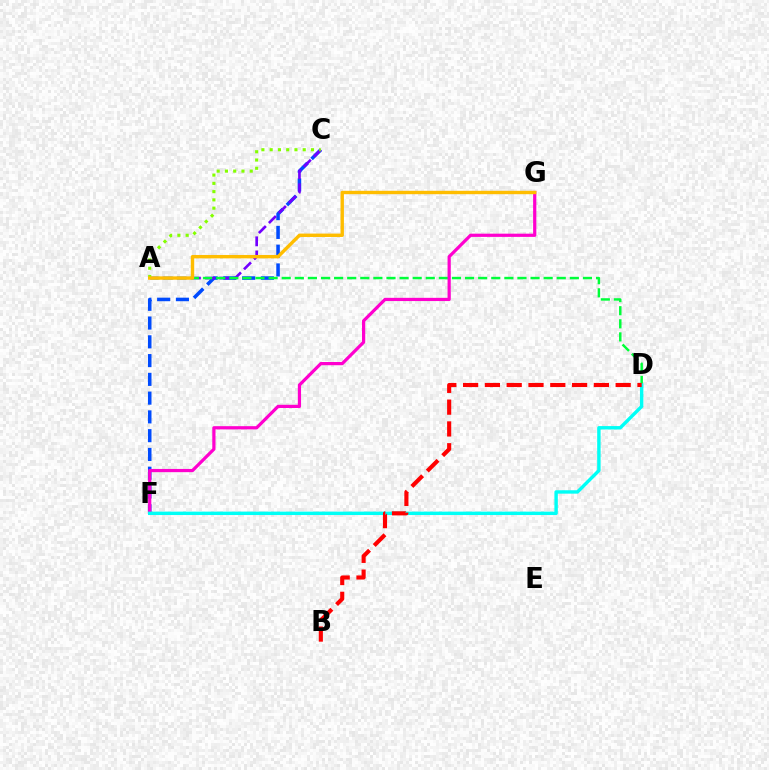{('C', 'F'): [{'color': '#004bff', 'line_style': 'dashed', 'thickness': 2.55}], ('A', 'C'): [{'color': '#7200ff', 'line_style': 'dashed', 'thickness': 1.92}, {'color': '#84ff00', 'line_style': 'dotted', 'thickness': 2.25}], ('A', 'D'): [{'color': '#00ff39', 'line_style': 'dashed', 'thickness': 1.78}], ('F', 'G'): [{'color': '#ff00cf', 'line_style': 'solid', 'thickness': 2.31}], ('D', 'F'): [{'color': '#00fff6', 'line_style': 'solid', 'thickness': 2.46}], ('B', 'D'): [{'color': '#ff0000', 'line_style': 'dashed', 'thickness': 2.96}], ('A', 'G'): [{'color': '#ffbd00', 'line_style': 'solid', 'thickness': 2.44}]}